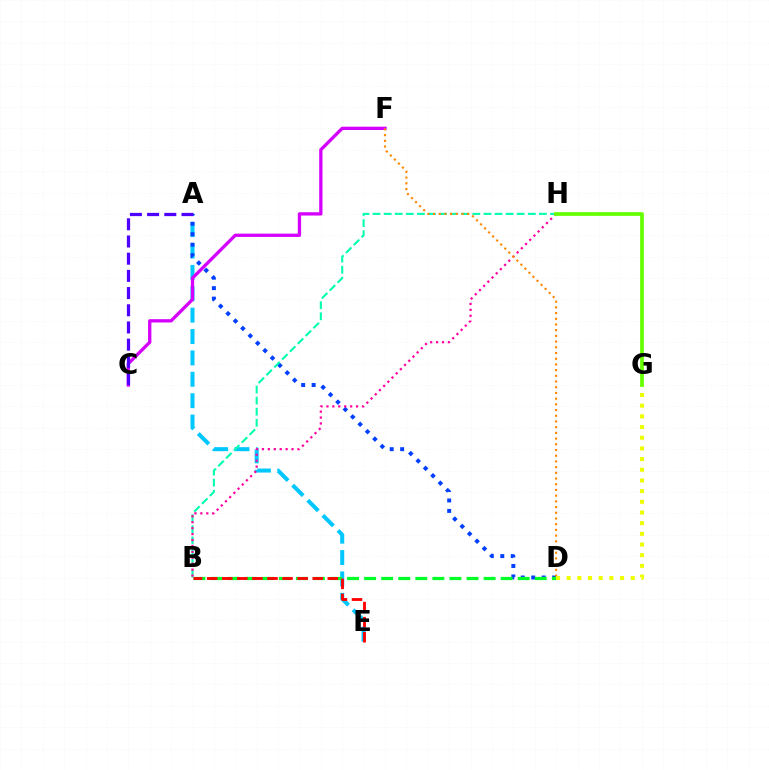{('A', 'E'): [{'color': '#00c7ff', 'line_style': 'dashed', 'thickness': 2.9}], ('A', 'D'): [{'color': '#003fff', 'line_style': 'dotted', 'thickness': 2.84}], ('B', 'D'): [{'color': '#00ff27', 'line_style': 'dashed', 'thickness': 2.32}], ('C', 'F'): [{'color': '#d600ff', 'line_style': 'solid', 'thickness': 2.38}], ('B', 'H'): [{'color': '#00ffaf', 'line_style': 'dashed', 'thickness': 1.51}, {'color': '#ff00a0', 'line_style': 'dotted', 'thickness': 1.61}], ('D', 'F'): [{'color': '#ff8800', 'line_style': 'dotted', 'thickness': 1.55}], ('D', 'G'): [{'color': '#eeff00', 'line_style': 'dotted', 'thickness': 2.9}], ('B', 'E'): [{'color': '#ff0000', 'line_style': 'dashed', 'thickness': 2.05}], ('G', 'H'): [{'color': '#66ff00', 'line_style': 'solid', 'thickness': 2.69}], ('A', 'C'): [{'color': '#4f00ff', 'line_style': 'dashed', 'thickness': 2.34}]}